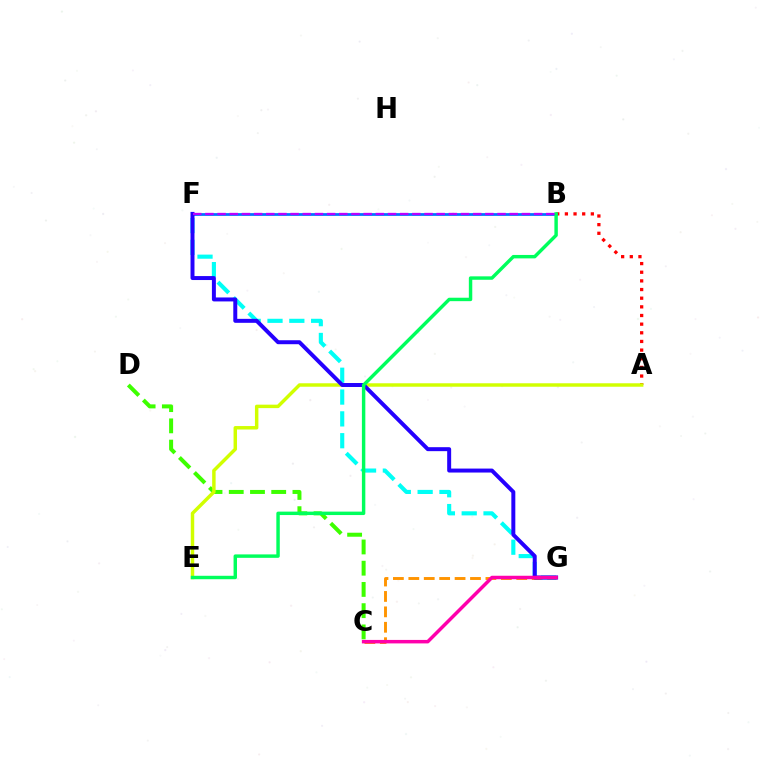{('C', 'D'): [{'color': '#3dff00', 'line_style': 'dashed', 'thickness': 2.88}], ('C', 'G'): [{'color': '#ff9400', 'line_style': 'dashed', 'thickness': 2.09}, {'color': '#ff00ac', 'line_style': 'solid', 'thickness': 2.51}], ('A', 'B'): [{'color': '#ff0000', 'line_style': 'dotted', 'thickness': 2.35}], ('F', 'G'): [{'color': '#00fff6', 'line_style': 'dashed', 'thickness': 2.96}, {'color': '#2500ff', 'line_style': 'solid', 'thickness': 2.86}], ('B', 'F'): [{'color': '#0074ff', 'line_style': 'solid', 'thickness': 1.99}, {'color': '#b900ff', 'line_style': 'dashed', 'thickness': 1.65}], ('A', 'E'): [{'color': '#d1ff00', 'line_style': 'solid', 'thickness': 2.49}], ('B', 'E'): [{'color': '#00ff5c', 'line_style': 'solid', 'thickness': 2.47}]}